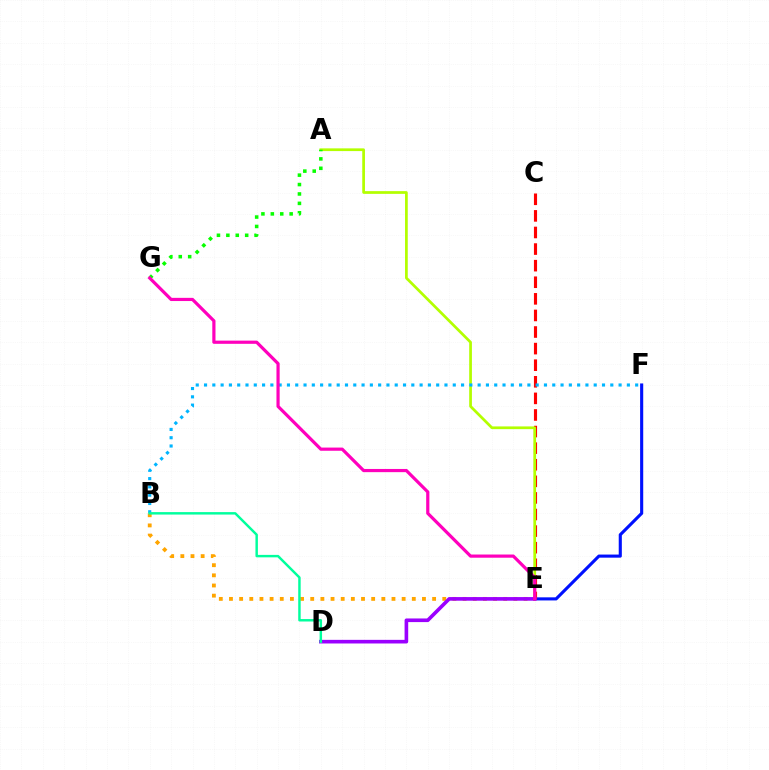{('E', 'F'): [{'color': '#0010ff', 'line_style': 'solid', 'thickness': 2.24}], ('B', 'E'): [{'color': '#ffa500', 'line_style': 'dotted', 'thickness': 2.76}], ('C', 'E'): [{'color': '#ff0000', 'line_style': 'dashed', 'thickness': 2.25}], ('A', 'E'): [{'color': '#b3ff00', 'line_style': 'solid', 'thickness': 1.96}], ('B', 'F'): [{'color': '#00b5ff', 'line_style': 'dotted', 'thickness': 2.25}], ('A', 'G'): [{'color': '#08ff00', 'line_style': 'dotted', 'thickness': 2.56}], ('D', 'E'): [{'color': '#9b00ff', 'line_style': 'solid', 'thickness': 2.61}], ('B', 'D'): [{'color': '#00ff9d', 'line_style': 'solid', 'thickness': 1.77}], ('E', 'G'): [{'color': '#ff00bd', 'line_style': 'solid', 'thickness': 2.3}]}